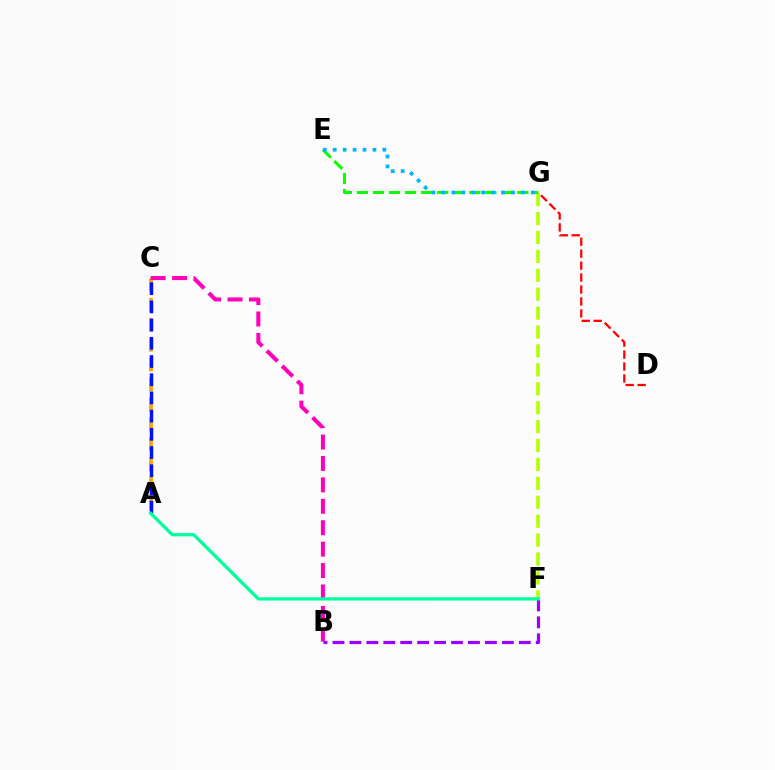{('A', 'C'): [{'color': '#ffa500', 'line_style': 'dashed', 'thickness': 2.7}, {'color': '#0010ff', 'line_style': 'dashed', 'thickness': 2.47}], ('F', 'G'): [{'color': '#b3ff00', 'line_style': 'dashed', 'thickness': 2.57}], ('D', 'G'): [{'color': '#ff0000', 'line_style': 'dashed', 'thickness': 1.62}], ('B', 'C'): [{'color': '#ff00bd', 'line_style': 'dashed', 'thickness': 2.91}], ('E', 'G'): [{'color': '#08ff00', 'line_style': 'dashed', 'thickness': 2.18}, {'color': '#00b5ff', 'line_style': 'dotted', 'thickness': 2.7}], ('B', 'F'): [{'color': '#9b00ff', 'line_style': 'dashed', 'thickness': 2.3}], ('A', 'F'): [{'color': '#00ff9d', 'line_style': 'solid', 'thickness': 2.36}]}